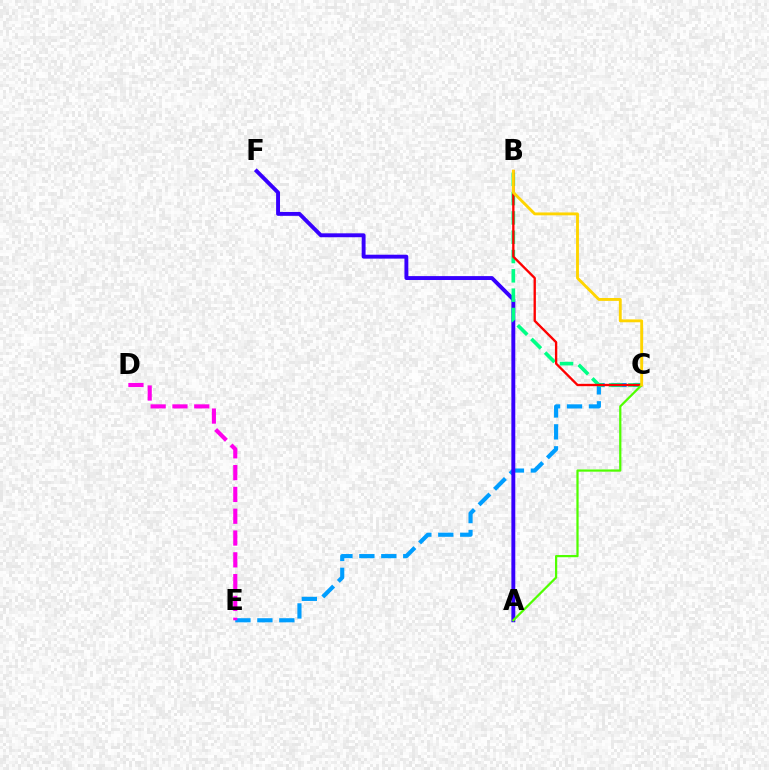{('C', 'E'): [{'color': '#009eff', 'line_style': 'dashed', 'thickness': 2.98}], ('A', 'F'): [{'color': '#3700ff', 'line_style': 'solid', 'thickness': 2.81}], ('B', 'C'): [{'color': '#00ff86', 'line_style': 'dashed', 'thickness': 2.62}, {'color': '#ff0000', 'line_style': 'solid', 'thickness': 1.69}, {'color': '#ffd500', 'line_style': 'solid', 'thickness': 2.07}], ('D', 'E'): [{'color': '#ff00ed', 'line_style': 'dashed', 'thickness': 2.96}], ('A', 'C'): [{'color': '#4fff00', 'line_style': 'solid', 'thickness': 1.61}]}